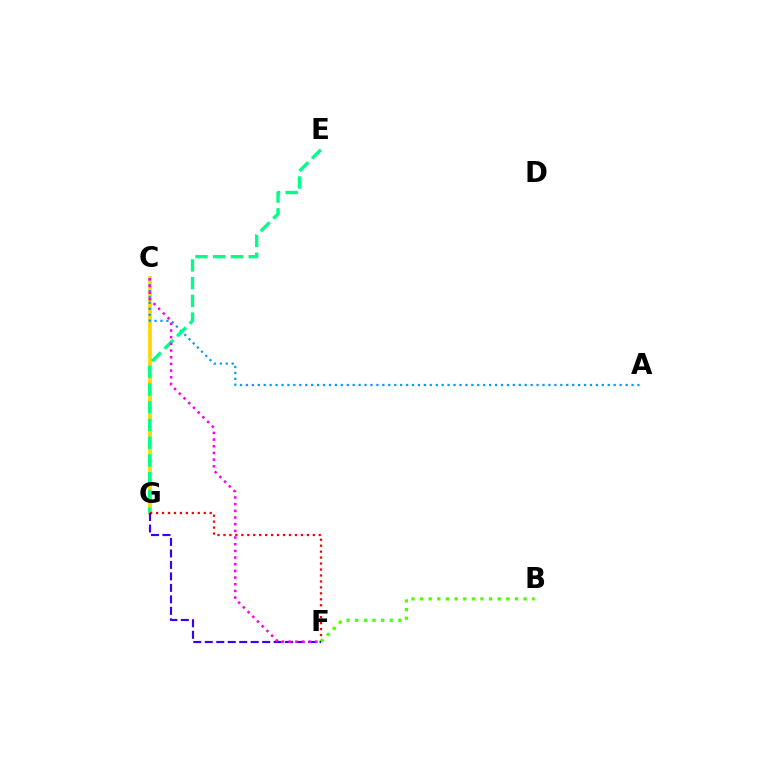{('C', 'G'): [{'color': '#ffd500', 'line_style': 'solid', 'thickness': 2.69}], ('A', 'C'): [{'color': '#009eff', 'line_style': 'dotted', 'thickness': 1.61}], ('E', 'G'): [{'color': '#00ff86', 'line_style': 'dashed', 'thickness': 2.41}], ('F', 'G'): [{'color': '#ff0000', 'line_style': 'dotted', 'thickness': 1.62}, {'color': '#3700ff', 'line_style': 'dashed', 'thickness': 1.56}], ('B', 'F'): [{'color': '#4fff00', 'line_style': 'dotted', 'thickness': 2.34}], ('C', 'F'): [{'color': '#ff00ed', 'line_style': 'dotted', 'thickness': 1.81}]}